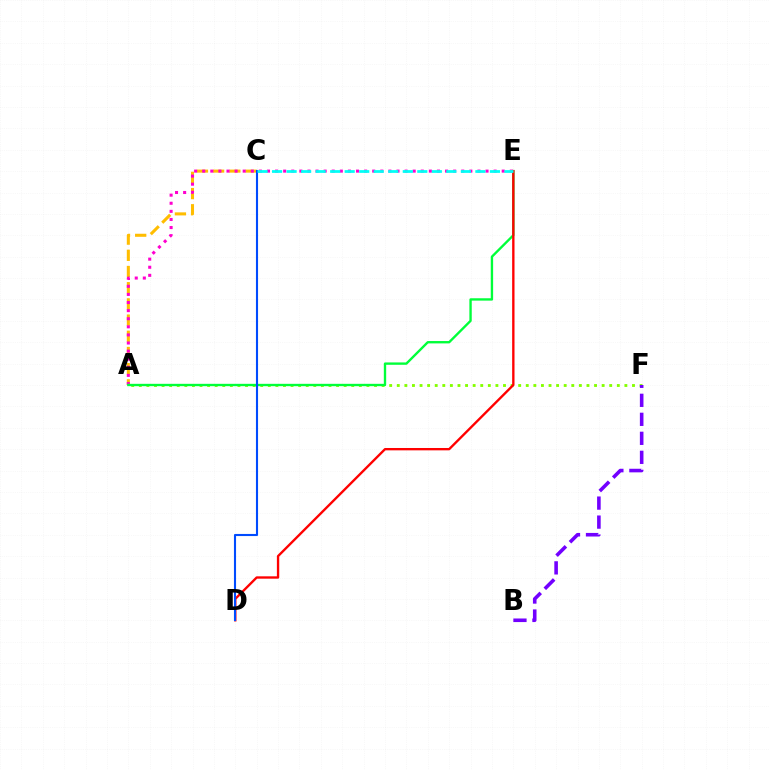{('A', 'C'): [{'color': '#ffbd00', 'line_style': 'dashed', 'thickness': 2.2}], ('A', 'E'): [{'color': '#ff00cf', 'line_style': 'dotted', 'thickness': 2.2}, {'color': '#00ff39', 'line_style': 'solid', 'thickness': 1.7}], ('A', 'F'): [{'color': '#84ff00', 'line_style': 'dotted', 'thickness': 2.06}], ('B', 'F'): [{'color': '#7200ff', 'line_style': 'dashed', 'thickness': 2.58}], ('D', 'E'): [{'color': '#ff0000', 'line_style': 'solid', 'thickness': 1.7}], ('C', 'D'): [{'color': '#004bff', 'line_style': 'solid', 'thickness': 1.52}], ('C', 'E'): [{'color': '#00fff6', 'line_style': 'dashed', 'thickness': 1.97}]}